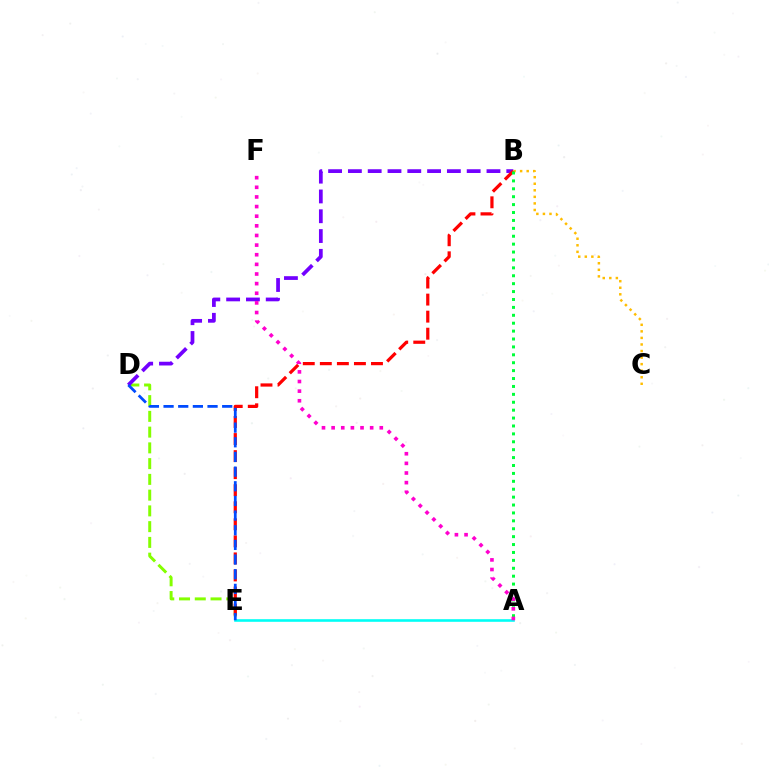{('D', 'E'): [{'color': '#84ff00', 'line_style': 'dashed', 'thickness': 2.14}, {'color': '#004bff', 'line_style': 'dashed', 'thickness': 1.99}], ('B', 'D'): [{'color': '#7200ff', 'line_style': 'dashed', 'thickness': 2.69}], ('B', 'C'): [{'color': '#ffbd00', 'line_style': 'dotted', 'thickness': 1.78}], ('B', 'E'): [{'color': '#ff0000', 'line_style': 'dashed', 'thickness': 2.32}], ('A', 'E'): [{'color': '#00fff6', 'line_style': 'solid', 'thickness': 1.87}], ('A', 'B'): [{'color': '#00ff39', 'line_style': 'dotted', 'thickness': 2.15}], ('A', 'F'): [{'color': '#ff00cf', 'line_style': 'dotted', 'thickness': 2.62}]}